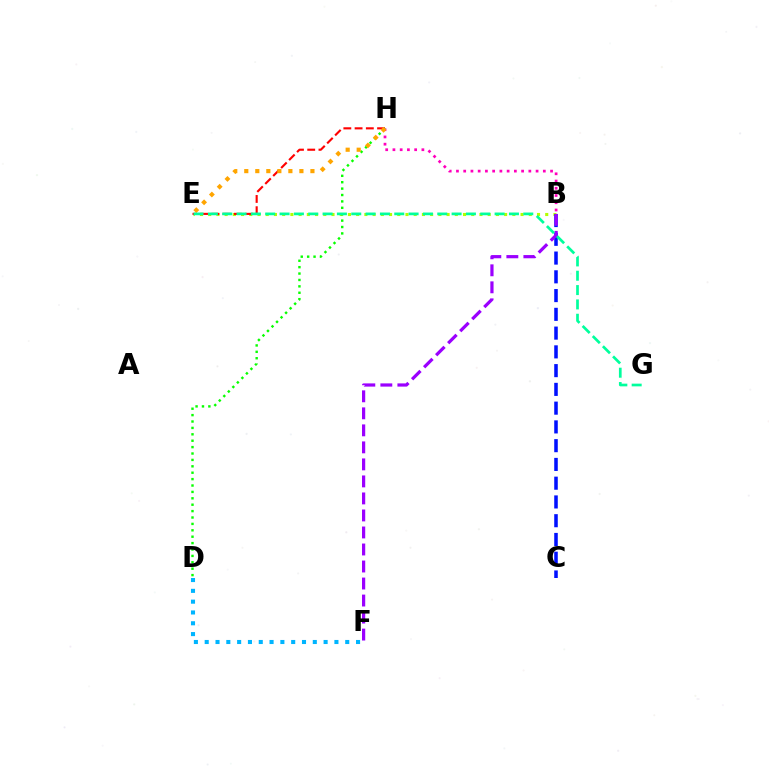{('B', 'E'): [{'color': '#b3ff00', 'line_style': 'dotted', 'thickness': 2.23}], ('D', 'F'): [{'color': '#00b5ff', 'line_style': 'dotted', 'thickness': 2.94}], ('B', 'H'): [{'color': '#ff00bd', 'line_style': 'dotted', 'thickness': 1.97}], ('E', 'H'): [{'color': '#ff0000', 'line_style': 'dashed', 'thickness': 1.53}, {'color': '#ffa500', 'line_style': 'dotted', 'thickness': 3.0}], ('D', 'H'): [{'color': '#08ff00', 'line_style': 'dotted', 'thickness': 1.74}], ('B', 'C'): [{'color': '#0010ff', 'line_style': 'dashed', 'thickness': 2.55}], ('B', 'F'): [{'color': '#9b00ff', 'line_style': 'dashed', 'thickness': 2.31}], ('E', 'G'): [{'color': '#00ff9d', 'line_style': 'dashed', 'thickness': 1.95}]}